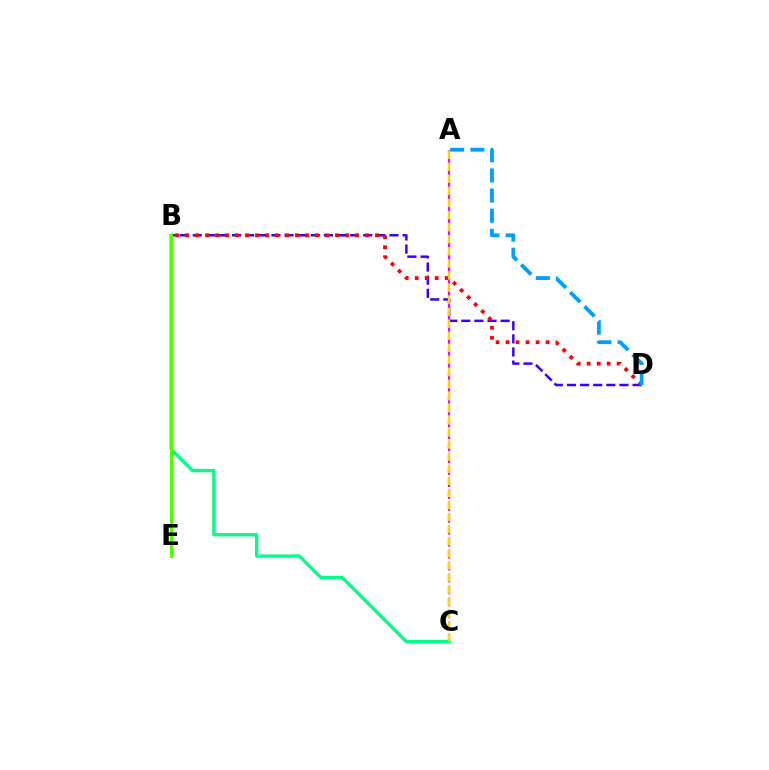{('A', 'C'): [{'color': '#ff00ed', 'line_style': 'dashed', 'thickness': 1.62}, {'color': '#ffd500', 'line_style': 'dashed', 'thickness': 1.64}], ('B', 'D'): [{'color': '#3700ff', 'line_style': 'dashed', 'thickness': 1.78}, {'color': '#ff0000', 'line_style': 'dotted', 'thickness': 2.72}], ('B', 'C'): [{'color': '#00ff86', 'line_style': 'solid', 'thickness': 2.4}], ('B', 'E'): [{'color': '#4fff00', 'line_style': 'solid', 'thickness': 2.2}], ('A', 'D'): [{'color': '#009eff', 'line_style': 'dashed', 'thickness': 2.74}]}